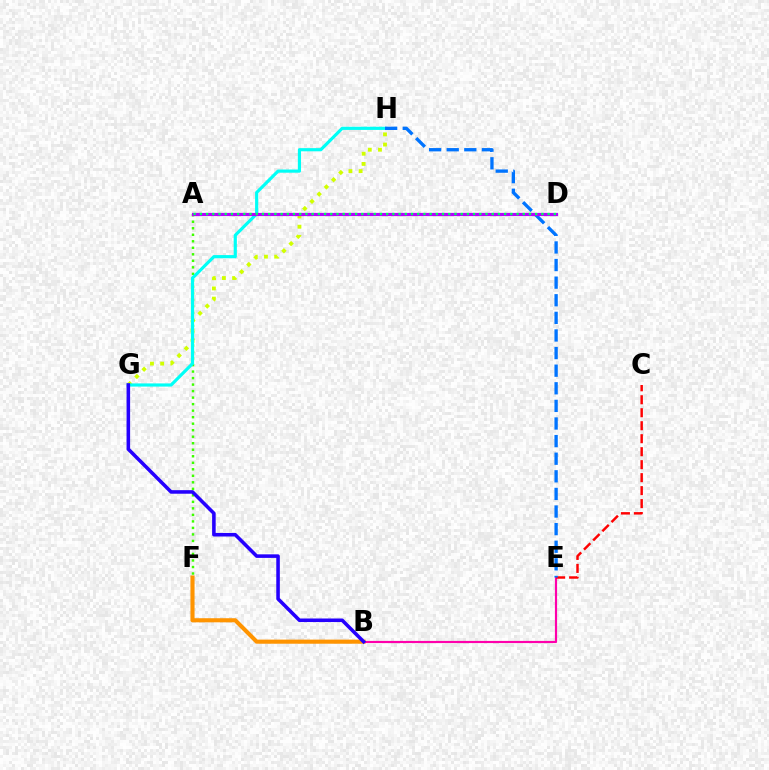{('B', 'F'): [{'color': '#ff9400', 'line_style': 'solid', 'thickness': 2.96}], ('G', 'H'): [{'color': '#d1ff00', 'line_style': 'dotted', 'thickness': 2.77}, {'color': '#00fff6', 'line_style': 'solid', 'thickness': 2.28}], ('A', 'F'): [{'color': '#3dff00', 'line_style': 'dotted', 'thickness': 1.77}], ('B', 'E'): [{'color': '#ff00ac', 'line_style': 'solid', 'thickness': 1.56}], ('B', 'G'): [{'color': '#2500ff', 'line_style': 'solid', 'thickness': 2.56}], ('C', 'E'): [{'color': '#ff0000', 'line_style': 'dashed', 'thickness': 1.76}], ('E', 'H'): [{'color': '#0074ff', 'line_style': 'dashed', 'thickness': 2.39}], ('A', 'D'): [{'color': '#b900ff', 'line_style': 'solid', 'thickness': 2.3}, {'color': '#00ff5c', 'line_style': 'dotted', 'thickness': 1.69}]}